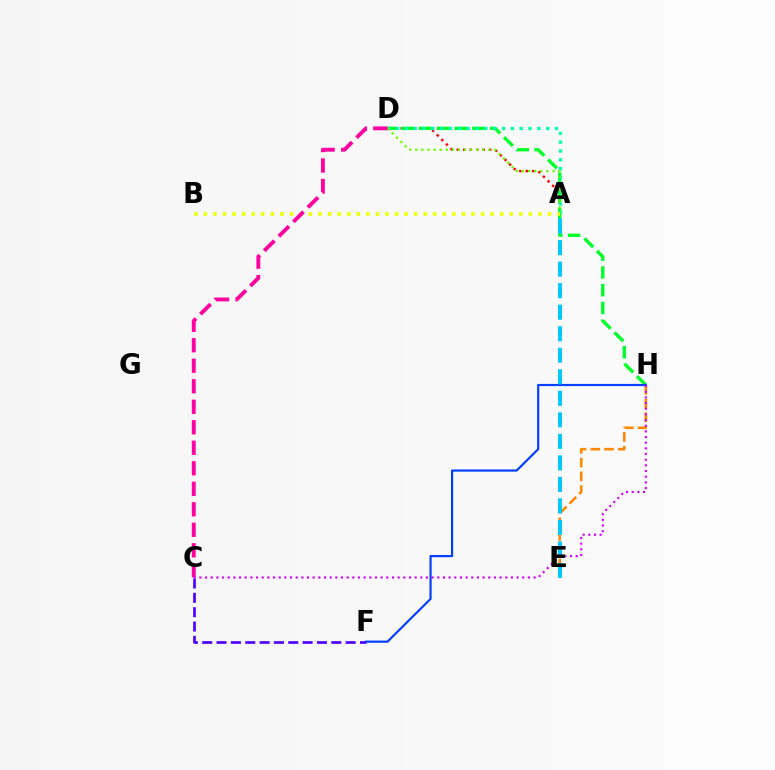{('C', 'F'): [{'color': '#4f00ff', 'line_style': 'dashed', 'thickness': 1.95}], ('A', 'D'): [{'color': '#ff0000', 'line_style': 'dotted', 'thickness': 1.76}, {'color': '#00ffaf', 'line_style': 'dotted', 'thickness': 2.4}, {'color': '#66ff00', 'line_style': 'dotted', 'thickness': 1.65}], ('D', 'H'): [{'color': '#00ff27', 'line_style': 'dashed', 'thickness': 2.41}], ('E', 'H'): [{'color': '#ff8800', 'line_style': 'dashed', 'thickness': 1.87}], ('F', 'H'): [{'color': '#003fff', 'line_style': 'solid', 'thickness': 1.56}], ('A', 'E'): [{'color': '#00c7ff', 'line_style': 'dashed', 'thickness': 2.92}], ('A', 'B'): [{'color': '#eeff00', 'line_style': 'dotted', 'thickness': 2.6}], ('C', 'D'): [{'color': '#ff00a0', 'line_style': 'dashed', 'thickness': 2.79}], ('C', 'H'): [{'color': '#d600ff', 'line_style': 'dotted', 'thickness': 1.54}]}